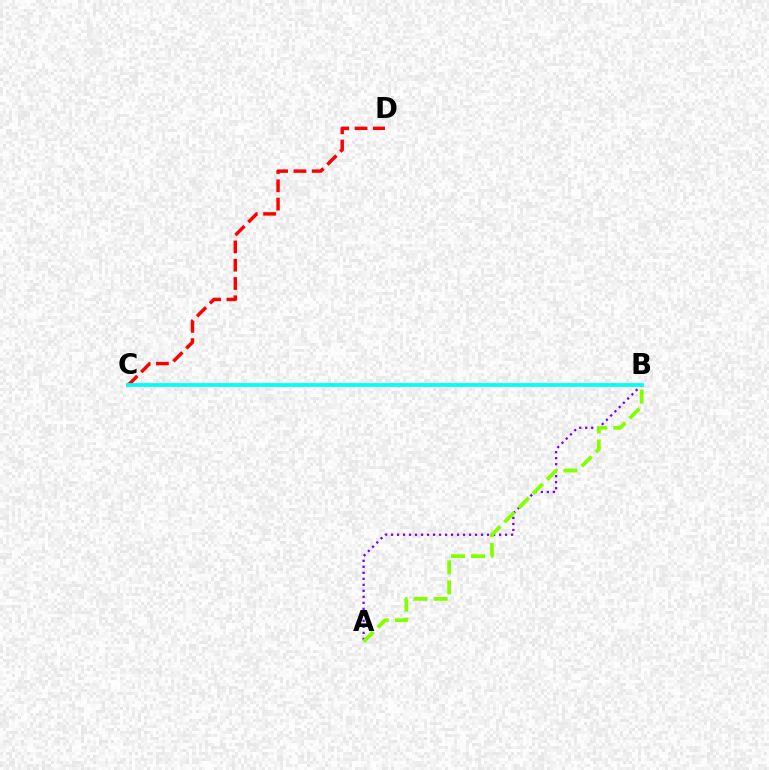{('A', 'B'): [{'color': '#7200ff', 'line_style': 'dotted', 'thickness': 1.63}, {'color': '#84ff00', 'line_style': 'dashed', 'thickness': 2.72}], ('C', 'D'): [{'color': '#ff0000', 'line_style': 'dashed', 'thickness': 2.48}], ('B', 'C'): [{'color': '#00fff6', 'line_style': 'solid', 'thickness': 2.71}]}